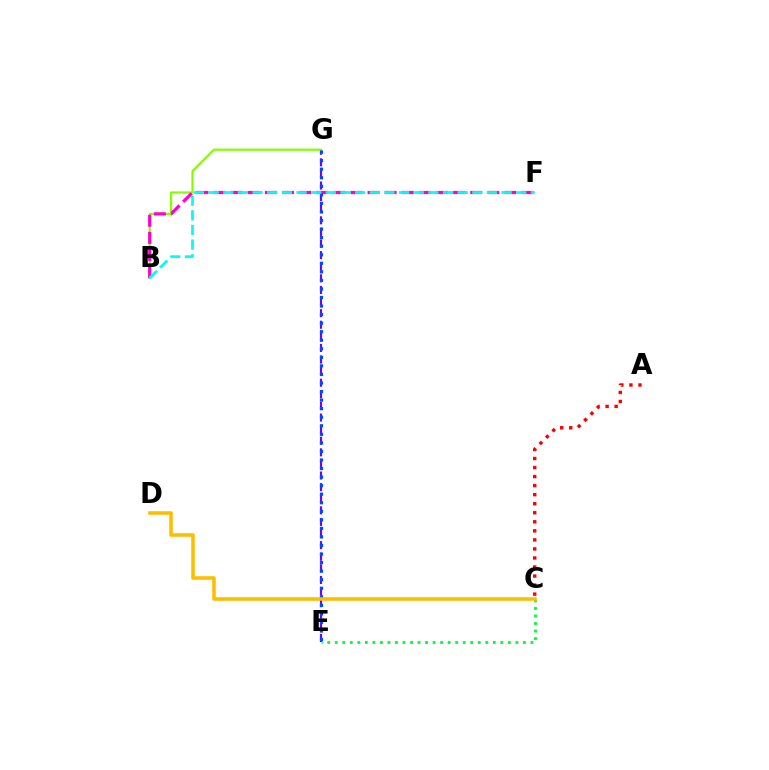{('C', 'E'): [{'color': '#00ff39', 'line_style': 'dotted', 'thickness': 2.04}], ('E', 'G'): [{'color': '#7200ff', 'line_style': 'dashed', 'thickness': 1.58}, {'color': '#004bff', 'line_style': 'dotted', 'thickness': 2.32}], ('B', 'G'): [{'color': '#84ff00', 'line_style': 'solid', 'thickness': 1.59}], ('B', 'F'): [{'color': '#ff00cf', 'line_style': 'dashed', 'thickness': 2.32}, {'color': '#00fff6', 'line_style': 'dashed', 'thickness': 1.99}], ('A', 'C'): [{'color': '#ff0000', 'line_style': 'dotted', 'thickness': 2.46}], ('C', 'D'): [{'color': '#ffbd00', 'line_style': 'solid', 'thickness': 2.56}]}